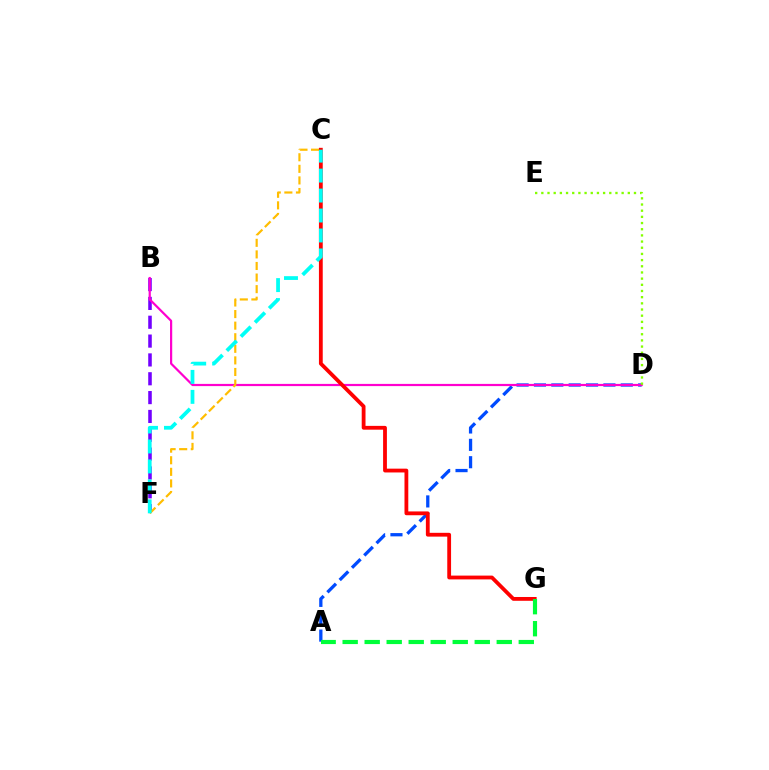{('A', 'D'): [{'color': '#004bff', 'line_style': 'dashed', 'thickness': 2.36}], ('B', 'F'): [{'color': '#7200ff', 'line_style': 'dashed', 'thickness': 2.56}], ('B', 'D'): [{'color': '#ff00cf', 'line_style': 'solid', 'thickness': 1.59}], ('C', 'F'): [{'color': '#ffbd00', 'line_style': 'dashed', 'thickness': 1.57}, {'color': '#00fff6', 'line_style': 'dashed', 'thickness': 2.71}], ('C', 'G'): [{'color': '#ff0000', 'line_style': 'solid', 'thickness': 2.74}], ('A', 'G'): [{'color': '#00ff39', 'line_style': 'dashed', 'thickness': 2.99}], ('D', 'E'): [{'color': '#84ff00', 'line_style': 'dotted', 'thickness': 1.68}]}